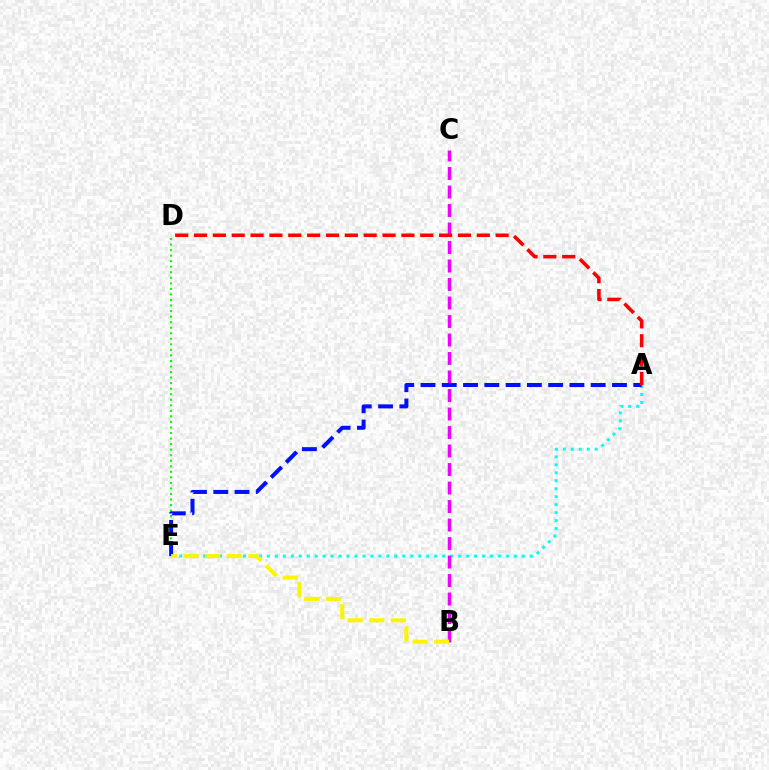{('D', 'E'): [{'color': '#08ff00', 'line_style': 'dotted', 'thickness': 1.51}], ('A', 'E'): [{'color': '#00fff6', 'line_style': 'dotted', 'thickness': 2.16}, {'color': '#0010ff', 'line_style': 'dashed', 'thickness': 2.89}], ('B', 'C'): [{'color': '#ee00ff', 'line_style': 'dashed', 'thickness': 2.51}], ('A', 'D'): [{'color': '#ff0000', 'line_style': 'dashed', 'thickness': 2.56}], ('B', 'E'): [{'color': '#fcf500', 'line_style': 'dashed', 'thickness': 2.93}]}